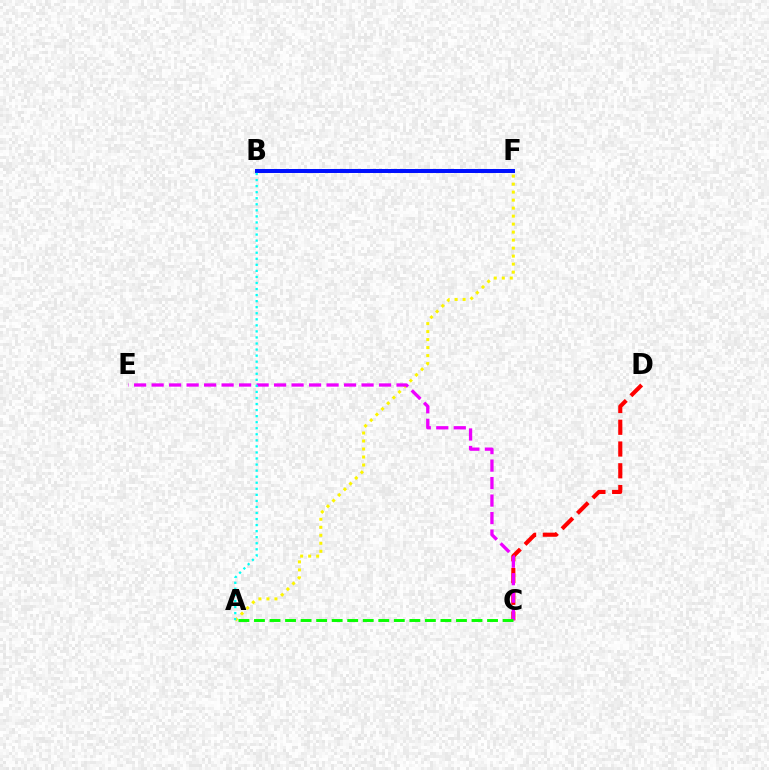{('B', 'F'): [{'color': '#0010ff', 'line_style': 'solid', 'thickness': 2.87}], ('C', 'D'): [{'color': '#ff0000', 'line_style': 'dashed', 'thickness': 2.96}], ('A', 'F'): [{'color': '#fcf500', 'line_style': 'dotted', 'thickness': 2.17}], ('C', 'E'): [{'color': '#ee00ff', 'line_style': 'dashed', 'thickness': 2.38}], ('A', 'B'): [{'color': '#00fff6', 'line_style': 'dotted', 'thickness': 1.64}], ('A', 'C'): [{'color': '#08ff00', 'line_style': 'dashed', 'thickness': 2.11}]}